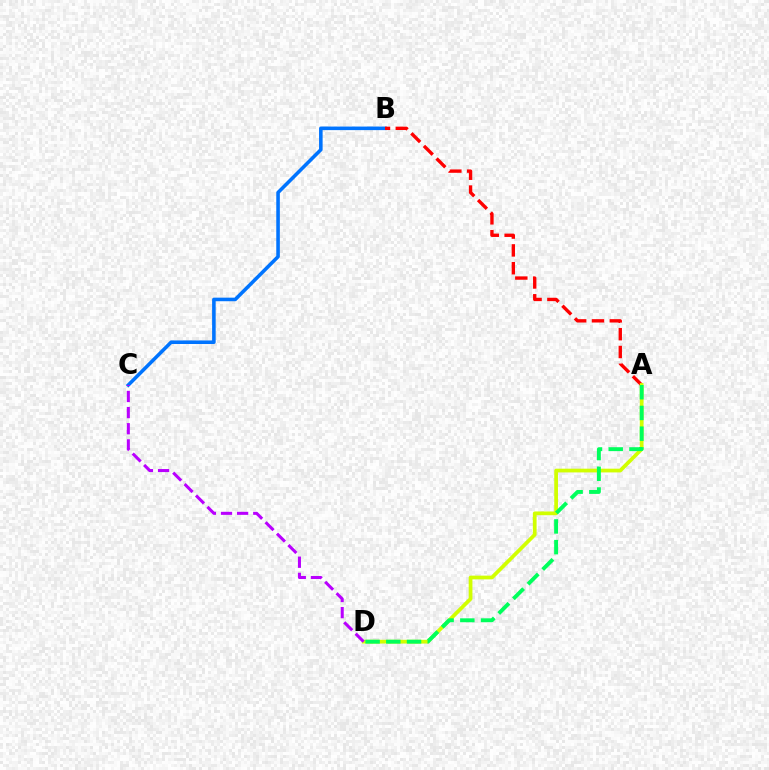{('B', 'C'): [{'color': '#0074ff', 'line_style': 'solid', 'thickness': 2.57}], ('A', 'B'): [{'color': '#ff0000', 'line_style': 'dashed', 'thickness': 2.42}], ('A', 'D'): [{'color': '#d1ff00', 'line_style': 'solid', 'thickness': 2.69}, {'color': '#00ff5c', 'line_style': 'dashed', 'thickness': 2.81}], ('C', 'D'): [{'color': '#b900ff', 'line_style': 'dashed', 'thickness': 2.19}]}